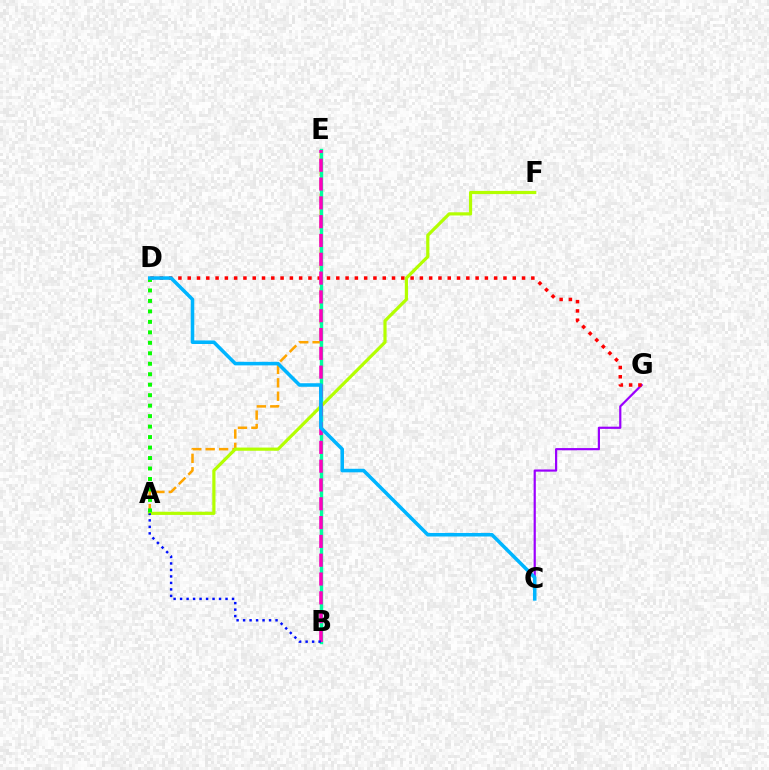{('A', 'E'): [{'color': '#ffa500', 'line_style': 'dashed', 'thickness': 1.82}], ('B', 'E'): [{'color': '#00ff9d', 'line_style': 'solid', 'thickness': 2.45}, {'color': '#ff00bd', 'line_style': 'dashed', 'thickness': 2.55}], ('C', 'G'): [{'color': '#9b00ff', 'line_style': 'solid', 'thickness': 1.58}], ('D', 'G'): [{'color': '#ff0000', 'line_style': 'dotted', 'thickness': 2.52}], ('A', 'F'): [{'color': '#b3ff00', 'line_style': 'solid', 'thickness': 2.29}], ('A', 'B'): [{'color': '#0010ff', 'line_style': 'dotted', 'thickness': 1.76}], ('A', 'D'): [{'color': '#08ff00', 'line_style': 'dotted', 'thickness': 2.85}], ('C', 'D'): [{'color': '#00b5ff', 'line_style': 'solid', 'thickness': 2.55}]}